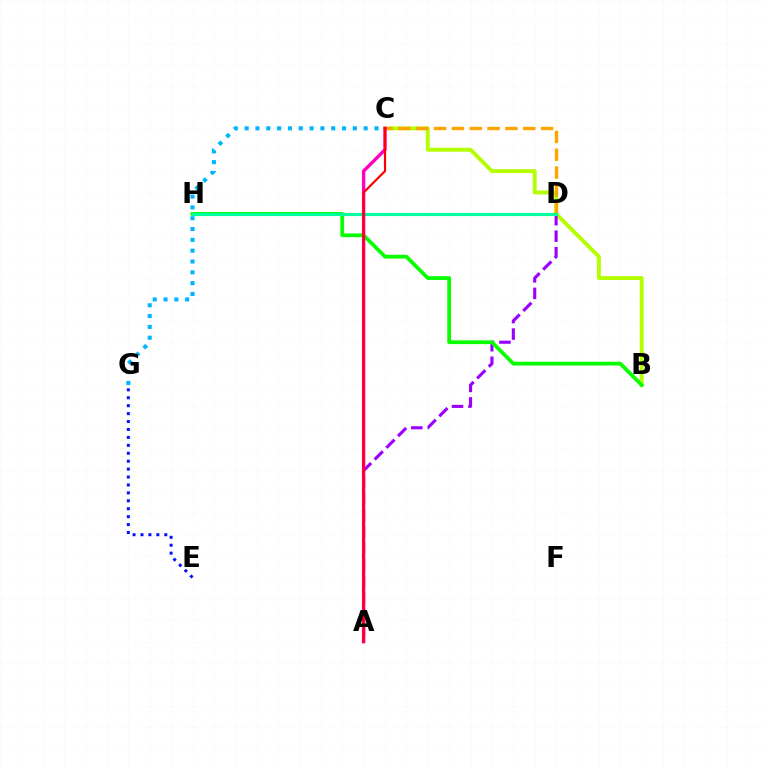{('B', 'C'): [{'color': '#b3ff00', 'line_style': 'solid', 'thickness': 2.81}], ('A', 'D'): [{'color': '#9b00ff', 'line_style': 'dashed', 'thickness': 2.24}], ('C', 'D'): [{'color': '#ffa500', 'line_style': 'dashed', 'thickness': 2.42}], ('B', 'H'): [{'color': '#08ff00', 'line_style': 'solid', 'thickness': 2.71}], ('D', 'H'): [{'color': '#00ff9d', 'line_style': 'solid', 'thickness': 2.25}], ('A', 'C'): [{'color': '#ff00bd', 'line_style': 'solid', 'thickness': 2.43}, {'color': '#ff0000', 'line_style': 'solid', 'thickness': 1.58}], ('C', 'G'): [{'color': '#00b5ff', 'line_style': 'dotted', 'thickness': 2.94}], ('E', 'G'): [{'color': '#0010ff', 'line_style': 'dotted', 'thickness': 2.15}]}